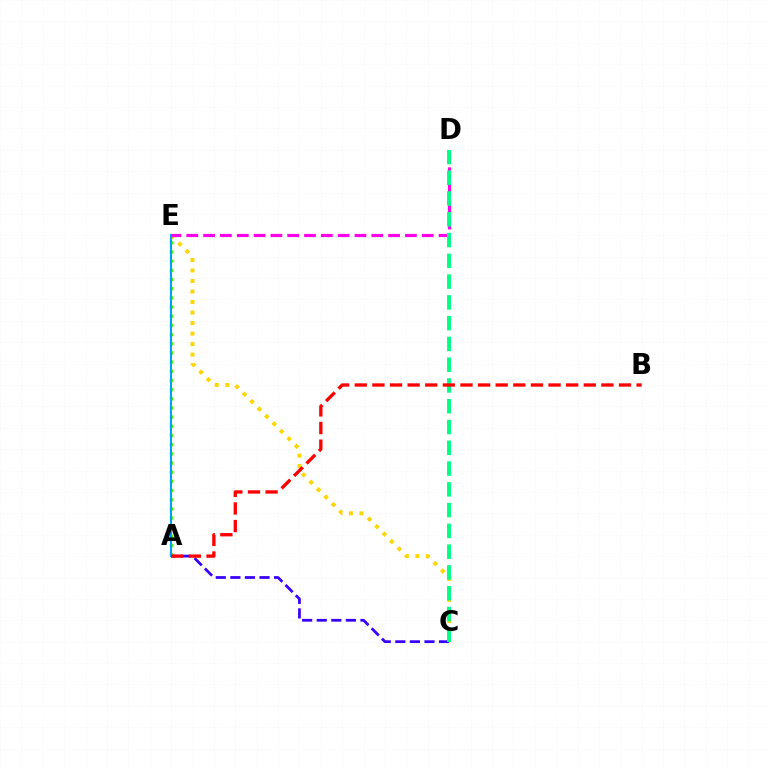{('A', 'C'): [{'color': '#3700ff', 'line_style': 'dashed', 'thickness': 1.98}], ('A', 'E'): [{'color': '#4fff00', 'line_style': 'dotted', 'thickness': 2.49}, {'color': '#009eff', 'line_style': 'solid', 'thickness': 1.51}], ('C', 'E'): [{'color': '#ffd500', 'line_style': 'dotted', 'thickness': 2.86}], ('D', 'E'): [{'color': '#ff00ed', 'line_style': 'dashed', 'thickness': 2.28}], ('C', 'D'): [{'color': '#00ff86', 'line_style': 'dashed', 'thickness': 2.82}], ('A', 'B'): [{'color': '#ff0000', 'line_style': 'dashed', 'thickness': 2.39}]}